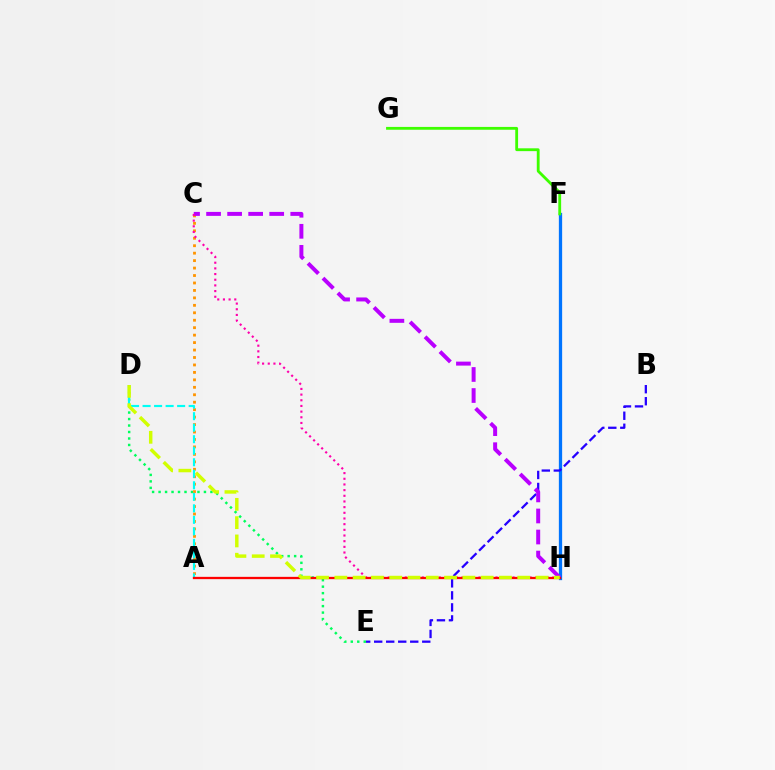{('F', 'H'): [{'color': '#0074ff', 'line_style': 'solid', 'thickness': 2.36}], ('D', 'E'): [{'color': '#00ff5c', 'line_style': 'dotted', 'thickness': 1.76}], ('B', 'E'): [{'color': '#2500ff', 'line_style': 'dashed', 'thickness': 1.63}], ('A', 'C'): [{'color': '#ff9400', 'line_style': 'dotted', 'thickness': 2.02}], ('F', 'G'): [{'color': '#3dff00', 'line_style': 'solid', 'thickness': 2.03}], ('C', 'H'): [{'color': '#b900ff', 'line_style': 'dashed', 'thickness': 2.86}, {'color': '#ff00ac', 'line_style': 'dotted', 'thickness': 1.54}], ('A', 'D'): [{'color': '#00fff6', 'line_style': 'dashed', 'thickness': 1.56}], ('A', 'H'): [{'color': '#ff0000', 'line_style': 'solid', 'thickness': 1.65}], ('D', 'H'): [{'color': '#d1ff00', 'line_style': 'dashed', 'thickness': 2.48}]}